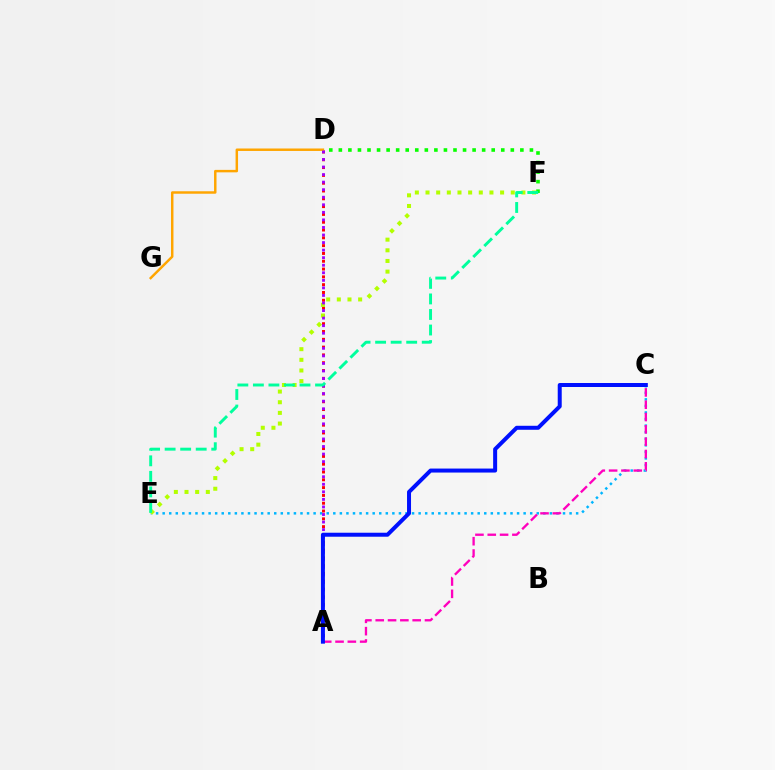{('C', 'E'): [{'color': '#00b5ff', 'line_style': 'dotted', 'thickness': 1.78}], ('A', 'D'): [{'color': '#ff0000', 'line_style': 'dotted', 'thickness': 2.12}, {'color': '#9b00ff', 'line_style': 'dotted', 'thickness': 2.05}], ('D', 'G'): [{'color': '#ffa500', 'line_style': 'solid', 'thickness': 1.78}], ('A', 'C'): [{'color': '#ff00bd', 'line_style': 'dashed', 'thickness': 1.67}, {'color': '#0010ff', 'line_style': 'solid', 'thickness': 2.88}], ('D', 'F'): [{'color': '#08ff00', 'line_style': 'dotted', 'thickness': 2.6}], ('E', 'F'): [{'color': '#b3ff00', 'line_style': 'dotted', 'thickness': 2.9}, {'color': '#00ff9d', 'line_style': 'dashed', 'thickness': 2.11}]}